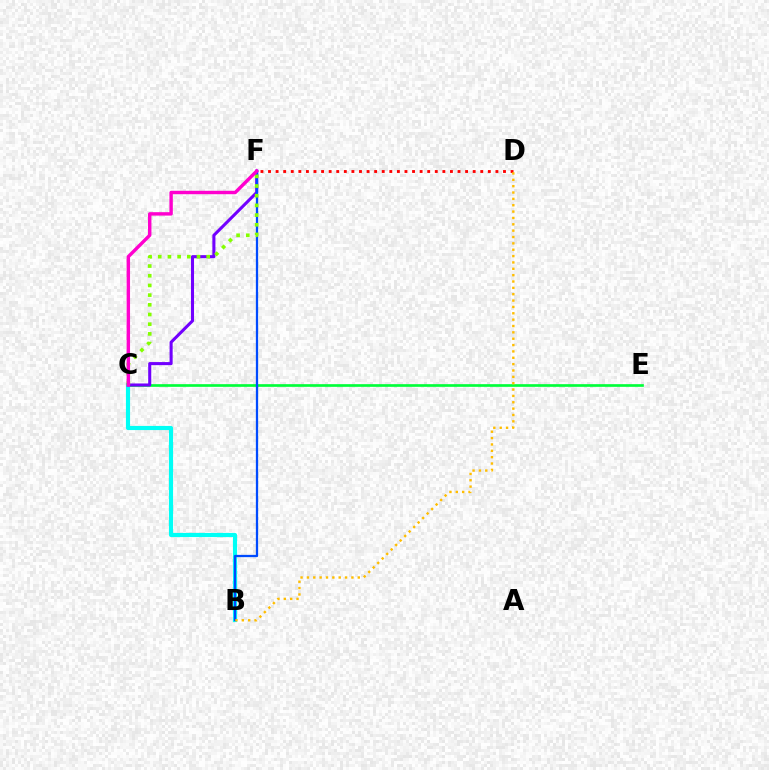{('C', 'E'): [{'color': '#00ff39', 'line_style': 'solid', 'thickness': 1.92}], ('B', 'C'): [{'color': '#00fff6', 'line_style': 'solid', 'thickness': 2.98}], ('C', 'F'): [{'color': '#7200ff', 'line_style': 'solid', 'thickness': 2.21}, {'color': '#84ff00', 'line_style': 'dotted', 'thickness': 2.63}, {'color': '#ff00cf', 'line_style': 'solid', 'thickness': 2.46}], ('B', 'F'): [{'color': '#004bff', 'line_style': 'solid', 'thickness': 1.64}], ('D', 'F'): [{'color': '#ff0000', 'line_style': 'dotted', 'thickness': 2.06}], ('B', 'D'): [{'color': '#ffbd00', 'line_style': 'dotted', 'thickness': 1.73}]}